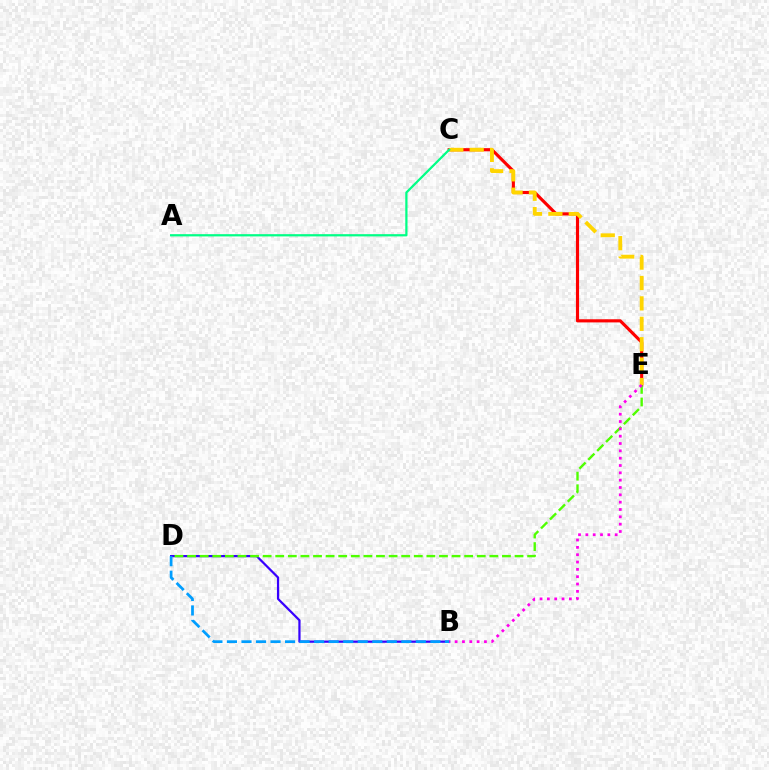{('C', 'E'): [{'color': '#ff0000', 'line_style': 'solid', 'thickness': 2.26}, {'color': '#ffd500', 'line_style': 'dashed', 'thickness': 2.77}], ('B', 'D'): [{'color': '#3700ff', 'line_style': 'solid', 'thickness': 1.6}, {'color': '#009eff', 'line_style': 'dashed', 'thickness': 1.97}], ('D', 'E'): [{'color': '#4fff00', 'line_style': 'dashed', 'thickness': 1.71}], ('A', 'C'): [{'color': '#00ff86', 'line_style': 'solid', 'thickness': 1.62}], ('B', 'E'): [{'color': '#ff00ed', 'line_style': 'dotted', 'thickness': 1.99}]}